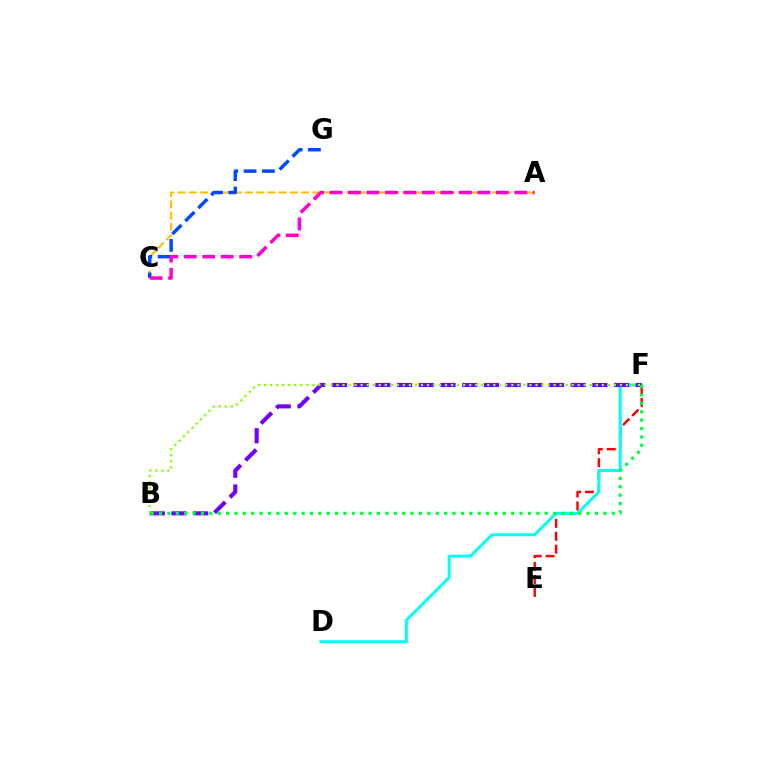{('E', 'F'): [{'color': '#ff0000', 'line_style': 'dashed', 'thickness': 1.76}], ('D', 'F'): [{'color': '#00fff6', 'line_style': 'solid', 'thickness': 2.14}], ('A', 'C'): [{'color': '#ffbd00', 'line_style': 'dashed', 'thickness': 1.53}, {'color': '#ff00cf', 'line_style': 'dashed', 'thickness': 2.51}], ('B', 'F'): [{'color': '#7200ff', 'line_style': 'dashed', 'thickness': 2.95}, {'color': '#84ff00', 'line_style': 'dotted', 'thickness': 1.64}, {'color': '#00ff39', 'line_style': 'dotted', 'thickness': 2.28}], ('C', 'G'): [{'color': '#004bff', 'line_style': 'dashed', 'thickness': 2.49}]}